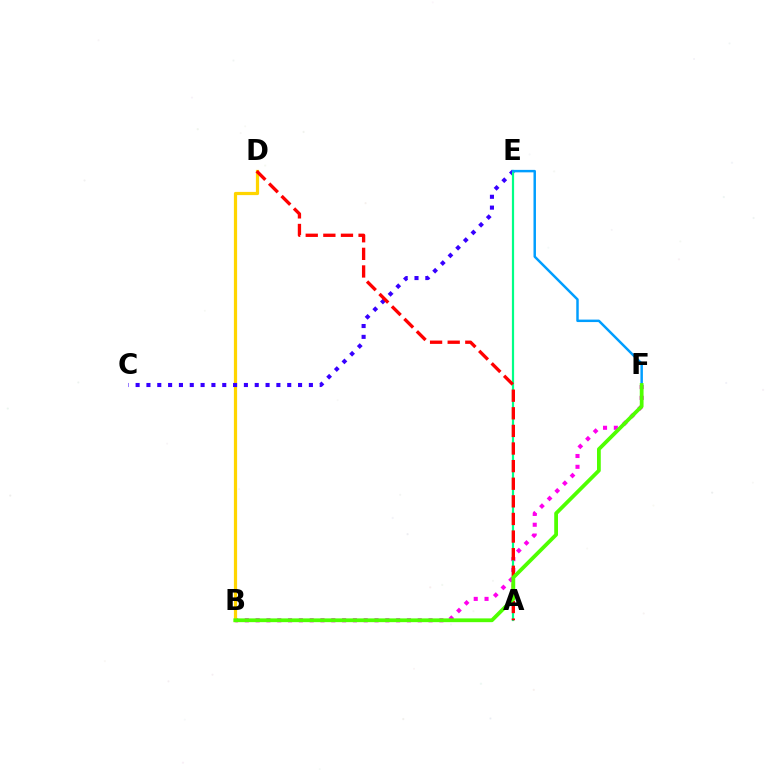{('B', 'F'): [{'color': '#ff00ed', 'line_style': 'dotted', 'thickness': 2.94}, {'color': '#4fff00', 'line_style': 'solid', 'thickness': 2.72}], ('B', 'D'): [{'color': '#ffd500', 'line_style': 'solid', 'thickness': 2.31}], ('C', 'E'): [{'color': '#3700ff', 'line_style': 'dotted', 'thickness': 2.94}], ('A', 'E'): [{'color': '#00ff86', 'line_style': 'solid', 'thickness': 1.59}], ('A', 'D'): [{'color': '#ff0000', 'line_style': 'dashed', 'thickness': 2.39}], ('E', 'F'): [{'color': '#009eff', 'line_style': 'solid', 'thickness': 1.78}]}